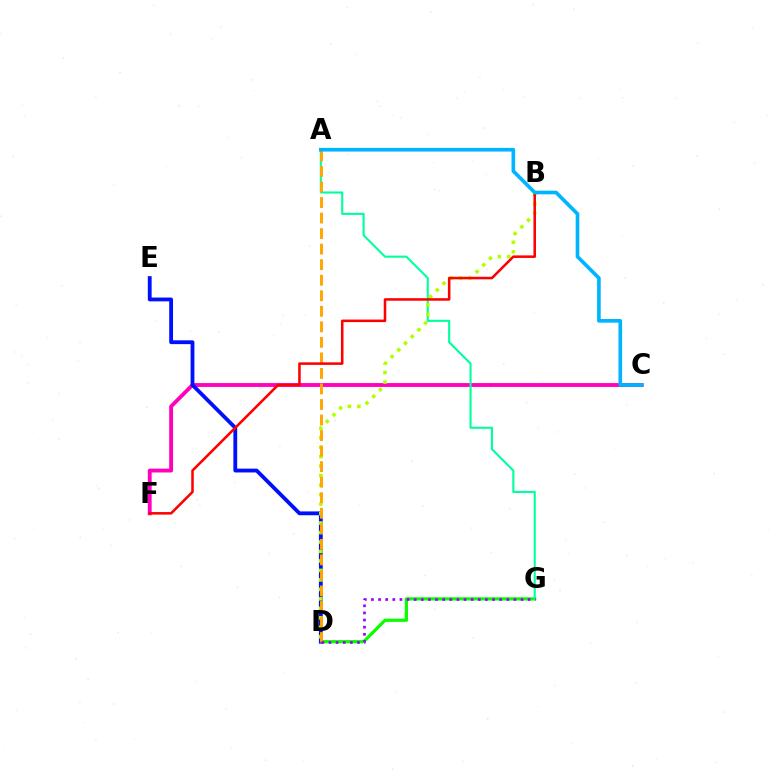{('C', 'F'): [{'color': '#ff00bd', 'line_style': 'solid', 'thickness': 2.77}], ('D', 'G'): [{'color': '#08ff00', 'line_style': 'solid', 'thickness': 2.31}, {'color': '#9b00ff', 'line_style': 'dotted', 'thickness': 1.94}], ('A', 'G'): [{'color': '#00ff9d', 'line_style': 'solid', 'thickness': 1.51}], ('D', 'E'): [{'color': '#0010ff', 'line_style': 'solid', 'thickness': 2.75}], ('B', 'D'): [{'color': '#b3ff00', 'line_style': 'dotted', 'thickness': 2.58}], ('A', 'D'): [{'color': '#ffa500', 'line_style': 'dashed', 'thickness': 2.11}], ('B', 'F'): [{'color': '#ff0000', 'line_style': 'solid', 'thickness': 1.83}], ('A', 'C'): [{'color': '#00b5ff', 'line_style': 'solid', 'thickness': 2.64}]}